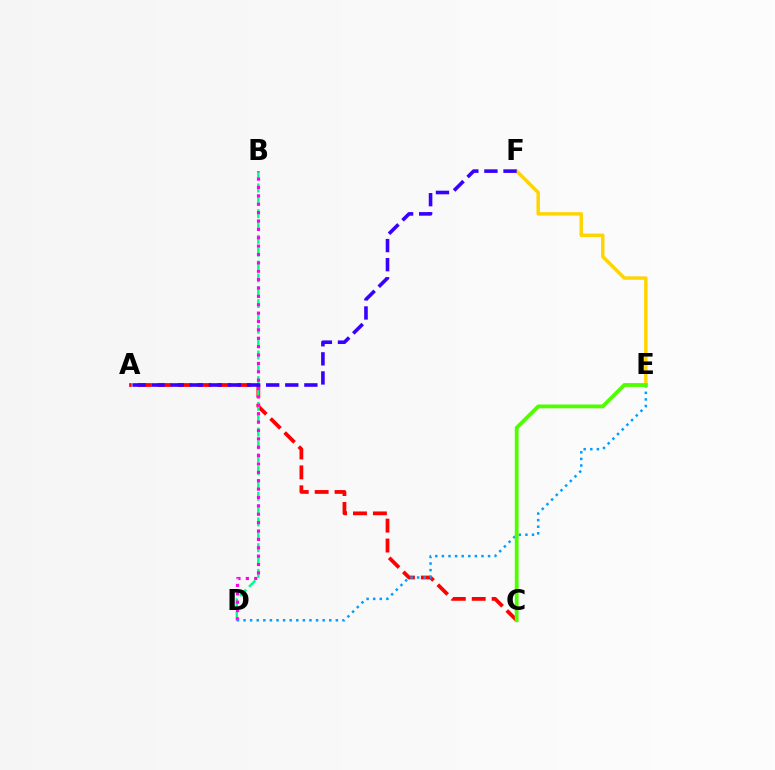{('A', 'C'): [{'color': '#ff0000', 'line_style': 'dashed', 'thickness': 2.7}], ('B', 'D'): [{'color': '#00ff86', 'line_style': 'dashed', 'thickness': 1.75}, {'color': '#ff00ed', 'line_style': 'dotted', 'thickness': 2.28}], ('E', 'F'): [{'color': '#ffd500', 'line_style': 'solid', 'thickness': 2.49}], ('D', 'E'): [{'color': '#009eff', 'line_style': 'dotted', 'thickness': 1.79}], ('C', 'E'): [{'color': '#4fff00', 'line_style': 'solid', 'thickness': 2.74}], ('A', 'F'): [{'color': '#3700ff', 'line_style': 'dashed', 'thickness': 2.59}]}